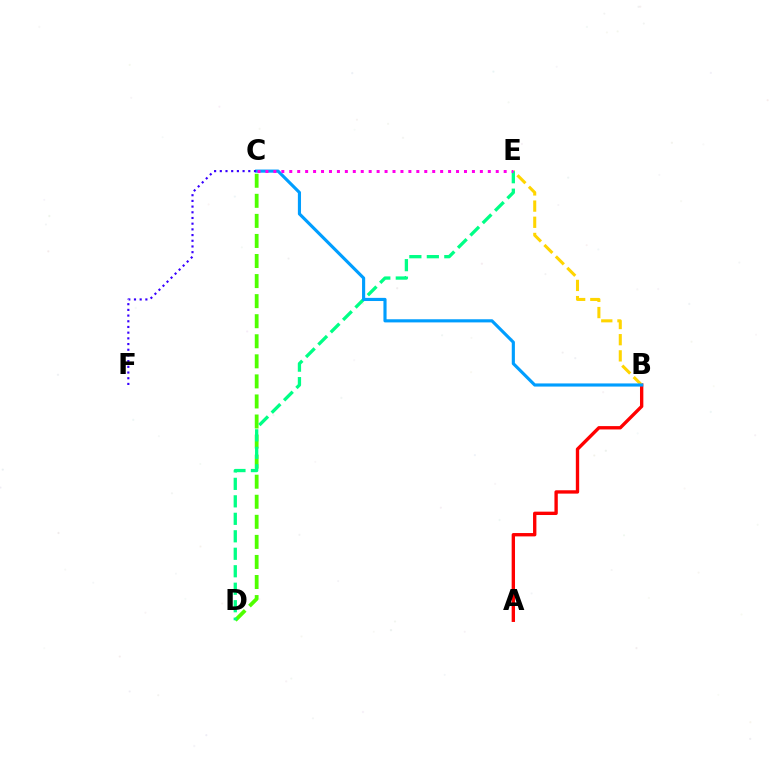{('A', 'B'): [{'color': '#ff0000', 'line_style': 'solid', 'thickness': 2.42}], ('B', 'E'): [{'color': '#ffd500', 'line_style': 'dashed', 'thickness': 2.2}], ('C', 'D'): [{'color': '#4fff00', 'line_style': 'dashed', 'thickness': 2.73}], ('D', 'E'): [{'color': '#00ff86', 'line_style': 'dashed', 'thickness': 2.37}], ('B', 'C'): [{'color': '#009eff', 'line_style': 'solid', 'thickness': 2.26}], ('C', 'E'): [{'color': '#ff00ed', 'line_style': 'dotted', 'thickness': 2.16}], ('C', 'F'): [{'color': '#3700ff', 'line_style': 'dotted', 'thickness': 1.55}]}